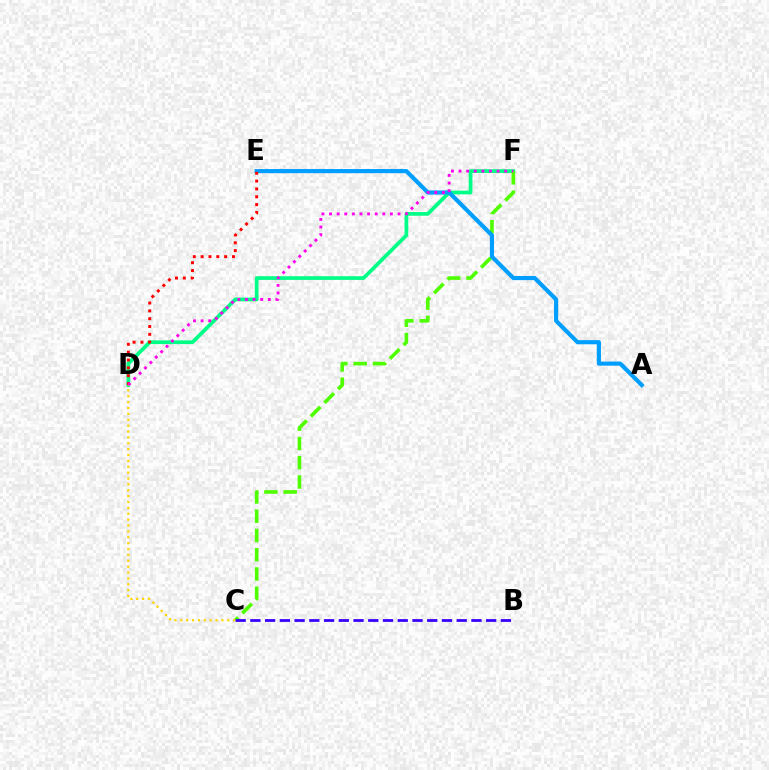{('D', 'F'): [{'color': '#00ff86', 'line_style': 'solid', 'thickness': 2.69}, {'color': '#ff00ed', 'line_style': 'dotted', 'thickness': 2.07}], ('C', 'F'): [{'color': '#4fff00', 'line_style': 'dashed', 'thickness': 2.62}], ('B', 'C'): [{'color': '#3700ff', 'line_style': 'dashed', 'thickness': 2.0}], ('A', 'E'): [{'color': '#009eff', 'line_style': 'solid', 'thickness': 2.98}], ('D', 'E'): [{'color': '#ff0000', 'line_style': 'dotted', 'thickness': 2.13}], ('C', 'D'): [{'color': '#ffd500', 'line_style': 'dotted', 'thickness': 1.6}]}